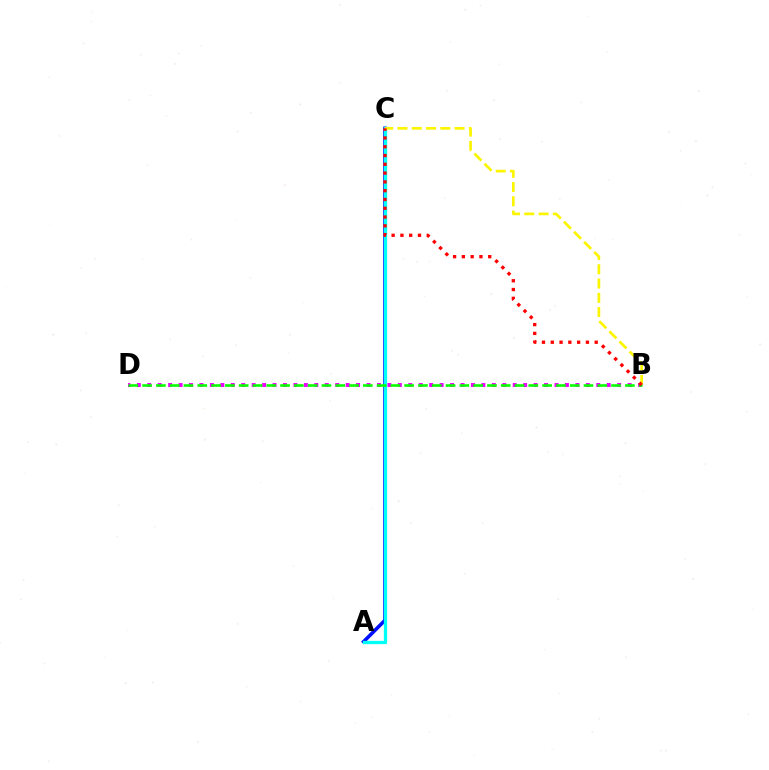{('A', 'C'): [{'color': '#0010ff', 'line_style': 'solid', 'thickness': 2.59}, {'color': '#00fff6', 'line_style': 'solid', 'thickness': 2.38}], ('B', 'D'): [{'color': '#ee00ff', 'line_style': 'dotted', 'thickness': 2.84}, {'color': '#08ff00', 'line_style': 'dashed', 'thickness': 1.87}], ('B', 'C'): [{'color': '#fcf500', 'line_style': 'dashed', 'thickness': 1.94}, {'color': '#ff0000', 'line_style': 'dotted', 'thickness': 2.39}]}